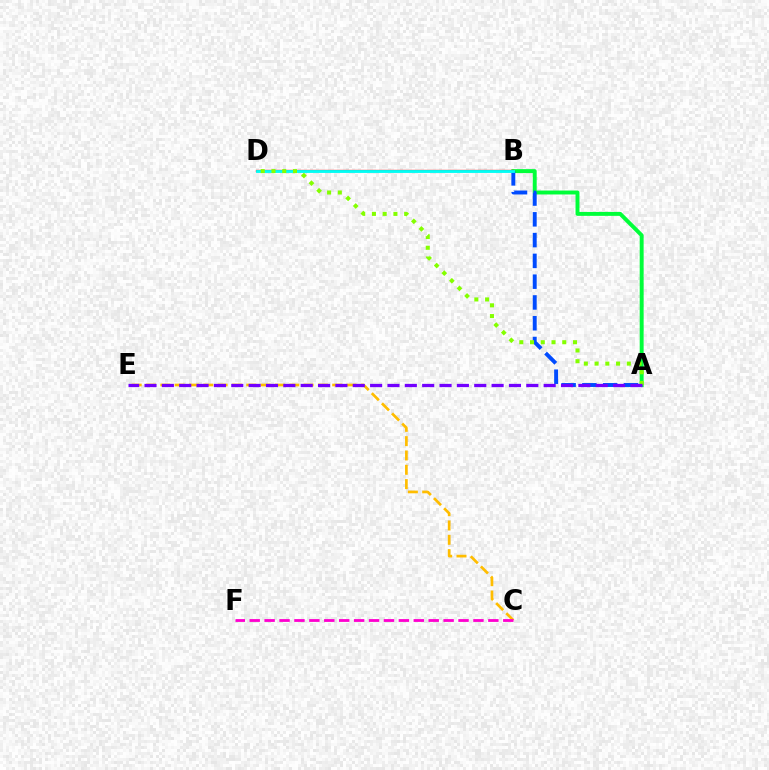{('C', 'E'): [{'color': '#ffbd00', 'line_style': 'dashed', 'thickness': 1.95}], ('A', 'B'): [{'color': '#00ff39', 'line_style': 'solid', 'thickness': 2.83}, {'color': '#004bff', 'line_style': 'dashed', 'thickness': 2.82}], ('B', 'D'): [{'color': '#ff0000', 'line_style': 'solid', 'thickness': 1.66}, {'color': '#00fff6', 'line_style': 'solid', 'thickness': 2.05}], ('C', 'F'): [{'color': '#ff00cf', 'line_style': 'dashed', 'thickness': 2.03}], ('A', 'D'): [{'color': '#84ff00', 'line_style': 'dotted', 'thickness': 2.92}], ('A', 'E'): [{'color': '#7200ff', 'line_style': 'dashed', 'thickness': 2.36}]}